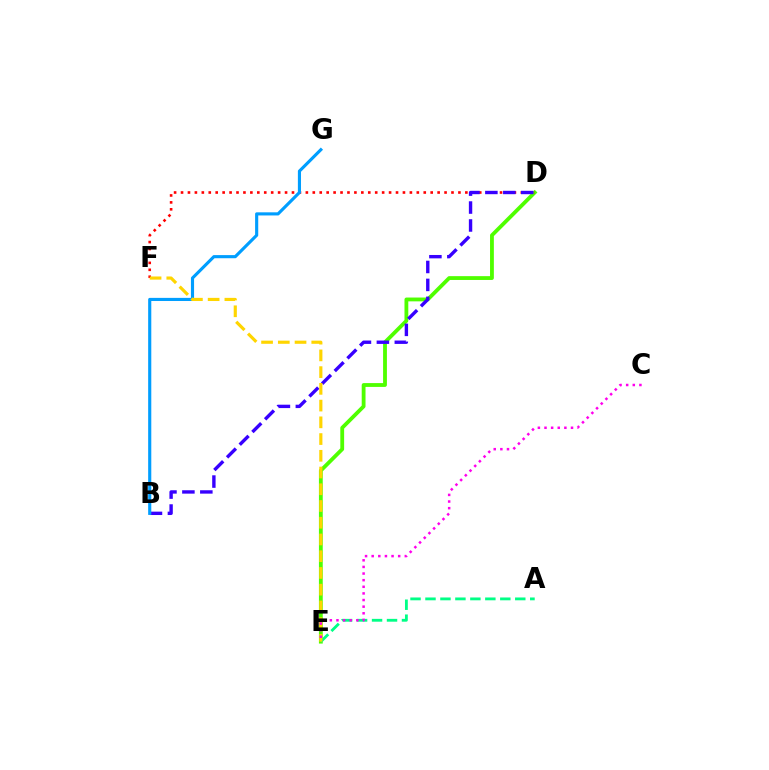{('D', 'E'): [{'color': '#4fff00', 'line_style': 'solid', 'thickness': 2.75}], ('D', 'F'): [{'color': '#ff0000', 'line_style': 'dotted', 'thickness': 1.88}], ('A', 'E'): [{'color': '#00ff86', 'line_style': 'dashed', 'thickness': 2.03}], ('B', 'D'): [{'color': '#3700ff', 'line_style': 'dashed', 'thickness': 2.44}], ('B', 'G'): [{'color': '#009eff', 'line_style': 'solid', 'thickness': 2.25}], ('E', 'F'): [{'color': '#ffd500', 'line_style': 'dashed', 'thickness': 2.27}], ('C', 'E'): [{'color': '#ff00ed', 'line_style': 'dotted', 'thickness': 1.8}]}